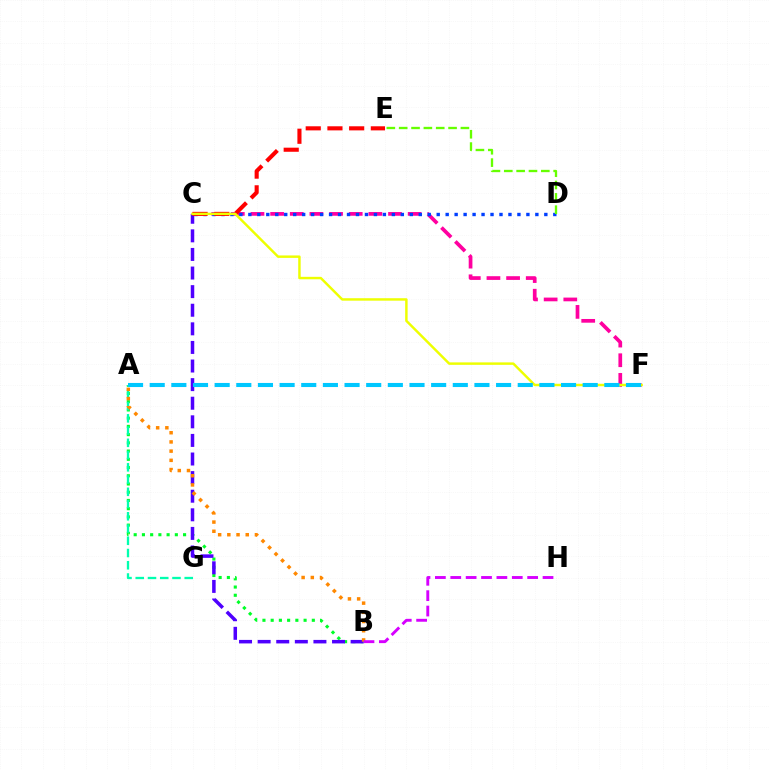{('A', 'B'): [{'color': '#00ff27', 'line_style': 'dotted', 'thickness': 2.24}, {'color': '#ff8800', 'line_style': 'dotted', 'thickness': 2.5}], ('C', 'F'): [{'color': '#ff00a0', 'line_style': 'dashed', 'thickness': 2.67}, {'color': '#eeff00', 'line_style': 'solid', 'thickness': 1.77}], ('A', 'G'): [{'color': '#00ffaf', 'line_style': 'dashed', 'thickness': 1.66}], ('B', 'C'): [{'color': '#4f00ff', 'line_style': 'dashed', 'thickness': 2.53}], ('C', 'D'): [{'color': '#003fff', 'line_style': 'dotted', 'thickness': 2.44}], ('C', 'E'): [{'color': '#ff0000', 'line_style': 'dashed', 'thickness': 2.95}], ('A', 'F'): [{'color': '#00c7ff', 'line_style': 'dashed', 'thickness': 2.94}], ('B', 'H'): [{'color': '#d600ff', 'line_style': 'dashed', 'thickness': 2.09}], ('D', 'E'): [{'color': '#66ff00', 'line_style': 'dashed', 'thickness': 1.68}]}